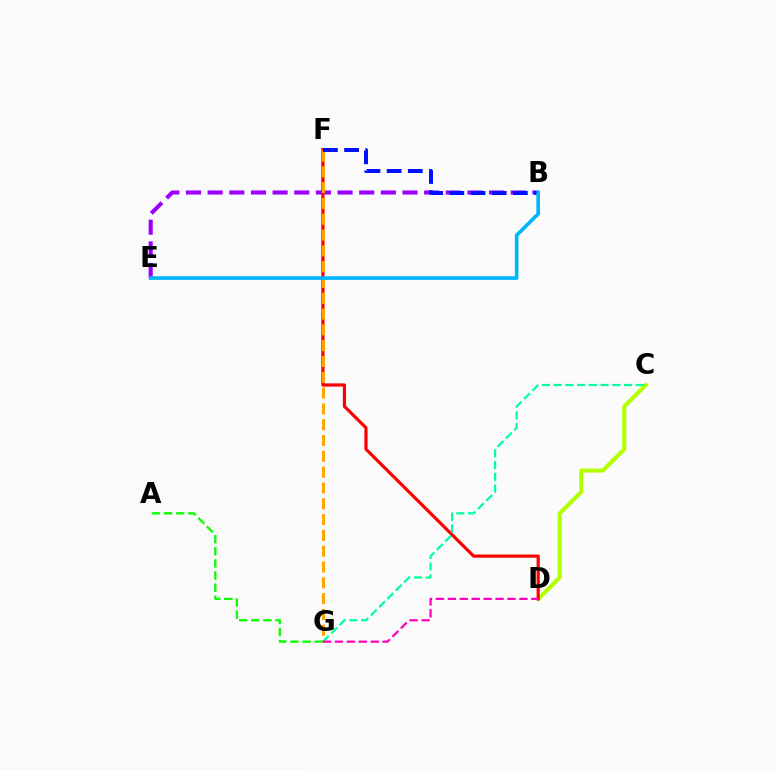{('C', 'D'): [{'color': '#b3ff00', 'line_style': 'solid', 'thickness': 2.91}], ('A', 'G'): [{'color': '#08ff00', 'line_style': 'dashed', 'thickness': 1.65}], ('B', 'E'): [{'color': '#9b00ff', 'line_style': 'dashed', 'thickness': 2.94}, {'color': '#00b5ff', 'line_style': 'solid', 'thickness': 2.61}], ('D', 'F'): [{'color': '#ff0000', 'line_style': 'solid', 'thickness': 2.29}], ('F', 'G'): [{'color': '#ffa500', 'line_style': 'dashed', 'thickness': 2.15}], ('B', 'F'): [{'color': '#0010ff', 'line_style': 'dashed', 'thickness': 2.88}], ('C', 'G'): [{'color': '#00ff9d', 'line_style': 'dashed', 'thickness': 1.6}], ('D', 'G'): [{'color': '#ff00bd', 'line_style': 'dashed', 'thickness': 1.62}]}